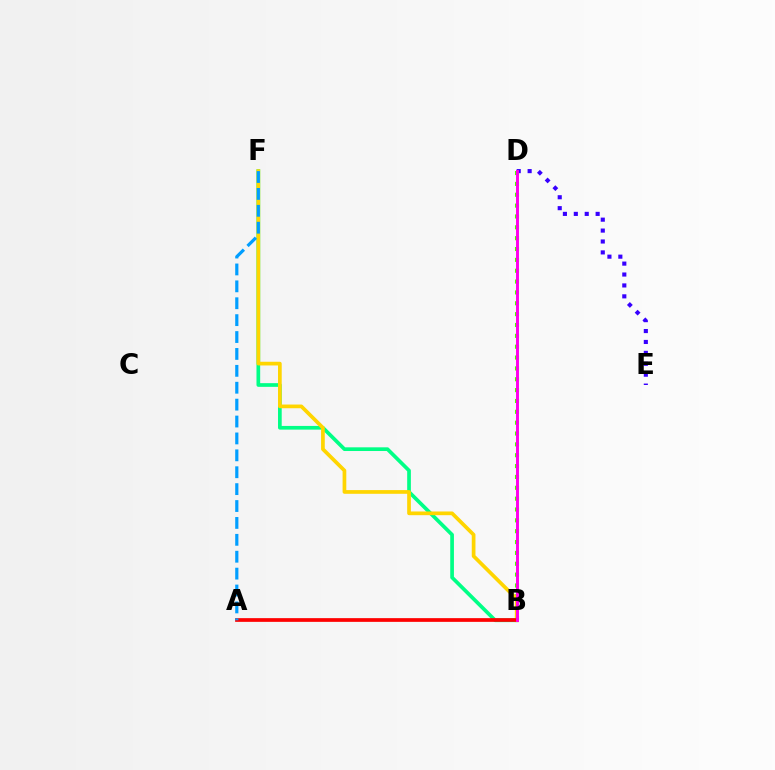{('B', 'D'): [{'color': '#4fff00', 'line_style': 'dotted', 'thickness': 2.95}, {'color': '#ff00ed', 'line_style': 'solid', 'thickness': 2.11}], ('B', 'F'): [{'color': '#00ff86', 'line_style': 'solid', 'thickness': 2.66}, {'color': '#ffd500', 'line_style': 'solid', 'thickness': 2.67}], ('D', 'E'): [{'color': '#3700ff', 'line_style': 'dotted', 'thickness': 2.96}], ('A', 'B'): [{'color': '#ff0000', 'line_style': 'solid', 'thickness': 2.67}], ('A', 'F'): [{'color': '#009eff', 'line_style': 'dashed', 'thickness': 2.3}]}